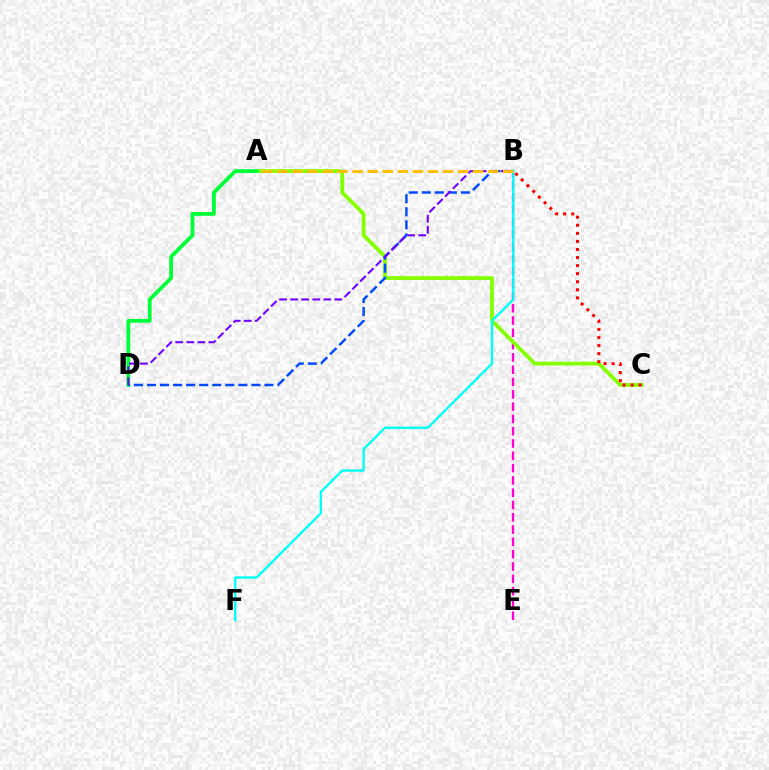{('B', 'E'): [{'color': '#ff00cf', 'line_style': 'dashed', 'thickness': 1.67}], ('A', 'C'): [{'color': '#84ff00', 'line_style': 'solid', 'thickness': 2.73}], ('A', 'D'): [{'color': '#00ff39', 'line_style': 'solid', 'thickness': 2.73}], ('B', 'D'): [{'color': '#004bff', 'line_style': 'dashed', 'thickness': 1.77}, {'color': '#7200ff', 'line_style': 'dashed', 'thickness': 1.5}], ('B', 'F'): [{'color': '#00fff6', 'line_style': 'solid', 'thickness': 1.69}], ('A', 'B'): [{'color': '#ffbd00', 'line_style': 'dashed', 'thickness': 2.05}], ('B', 'C'): [{'color': '#ff0000', 'line_style': 'dotted', 'thickness': 2.19}]}